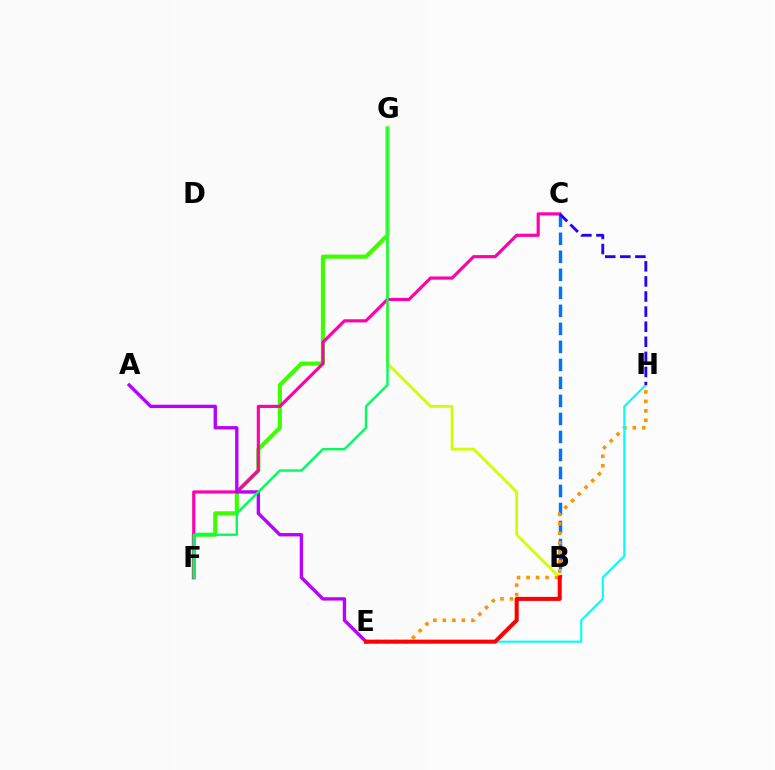{('B', 'C'): [{'color': '#0074ff', 'line_style': 'dashed', 'thickness': 2.45}], ('E', 'H'): [{'color': '#ff9400', 'line_style': 'dotted', 'thickness': 2.58}, {'color': '#00fff6', 'line_style': 'solid', 'thickness': 1.51}], ('F', 'G'): [{'color': '#3dff00', 'line_style': 'solid', 'thickness': 2.97}, {'color': '#00ff5c', 'line_style': 'solid', 'thickness': 1.72}], ('B', 'G'): [{'color': '#d1ff00', 'line_style': 'solid', 'thickness': 2.02}], ('C', 'F'): [{'color': '#ff00ac', 'line_style': 'solid', 'thickness': 2.27}], ('C', 'H'): [{'color': '#2500ff', 'line_style': 'dashed', 'thickness': 2.05}], ('A', 'E'): [{'color': '#b900ff', 'line_style': 'solid', 'thickness': 2.41}], ('B', 'E'): [{'color': '#ff0000', 'line_style': 'solid', 'thickness': 2.9}]}